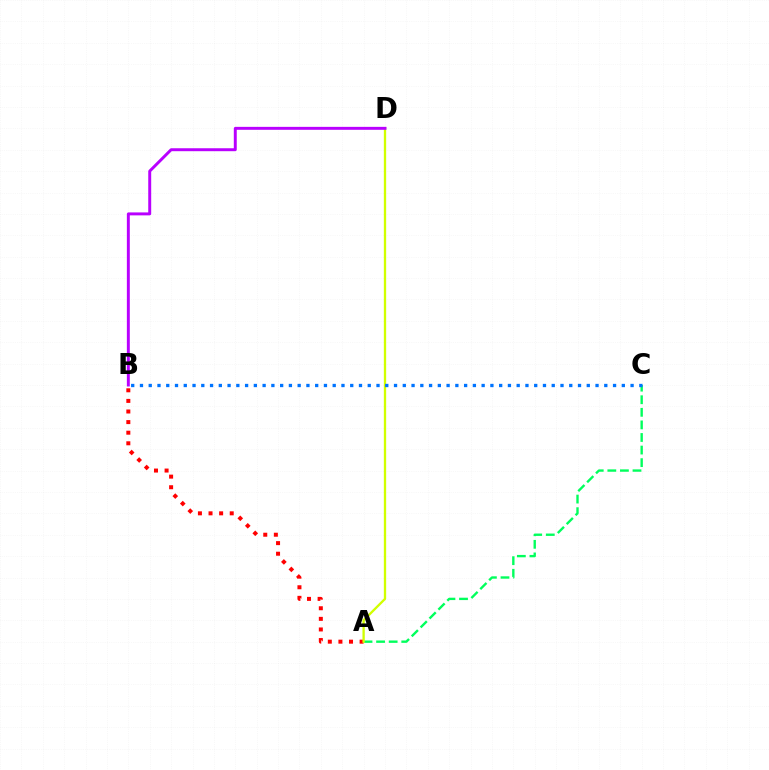{('A', 'C'): [{'color': '#00ff5c', 'line_style': 'dashed', 'thickness': 1.71}], ('A', 'B'): [{'color': '#ff0000', 'line_style': 'dotted', 'thickness': 2.88}], ('A', 'D'): [{'color': '#d1ff00', 'line_style': 'solid', 'thickness': 1.66}], ('B', 'C'): [{'color': '#0074ff', 'line_style': 'dotted', 'thickness': 2.38}], ('B', 'D'): [{'color': '#b900ff', 'line_style': 'solid', 'thickness': 2.12}]}